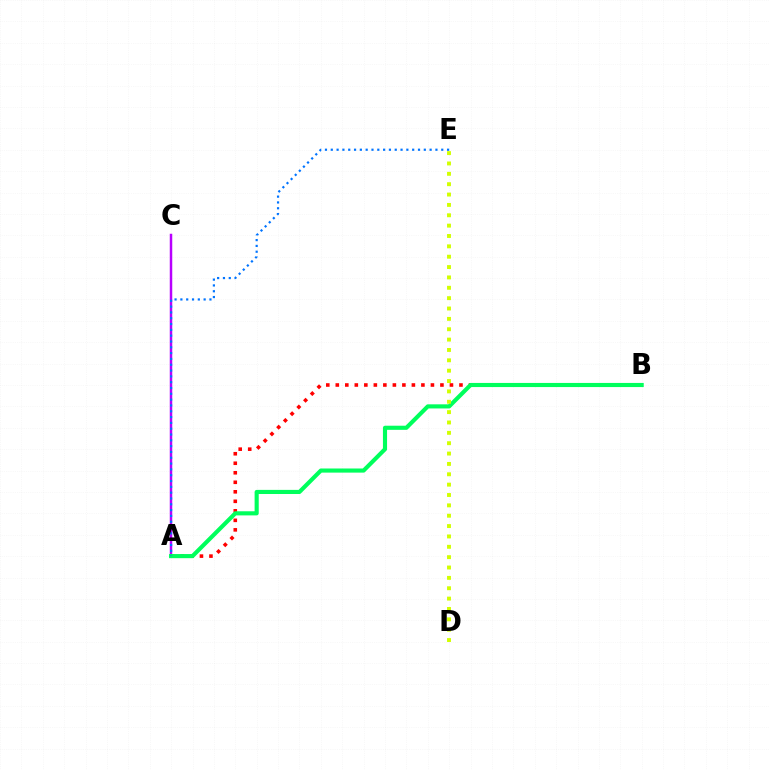{('A', 'C'): [{'color': '#b900ff', 'line_style': 'solid', 'thickness': 1.79}], ('A', 'B'): [{'color': '#ff0000', 'line_style': 'dotted', 'thickness': 2.58}, {'color': '#00ff5c', 'line_style': 'solid', 'thickness': 2.97}], ('A', 'E'): [{'color': '#0074ff', 'line_style': 'dotted', 'thickness': 1.58}], ('D', 'E'): [{'color': '#d1ff00', 'line_style': 'dotted', 'thickness': 2.81}]}